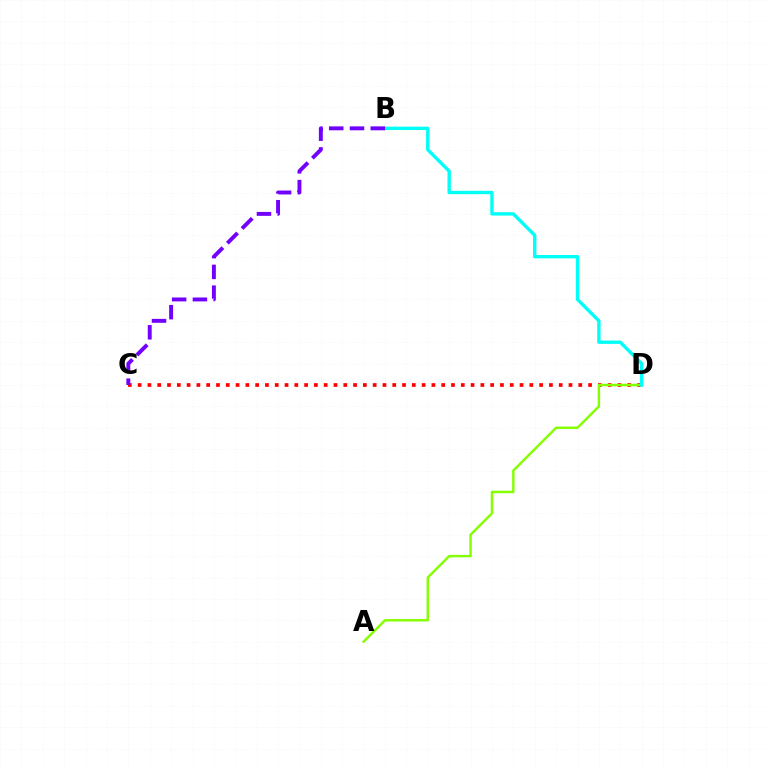{('C', 'D'): [{'color': '#ff0000', 'line_style': 'dotted', 'thickness': 2.66}], ('A', 'D'): [{'color': '#84ff00', 'line_style': 'solid', 'thickness': 1.75}], ('B', 'D'): [{'color': '#00fff6', 'line_style': 'solid', 'thickness': 2.42}], ('B', 'C'): [{'color': '#7200ff', 'line_style': 'dashed', 'thickness': 2.82}]}